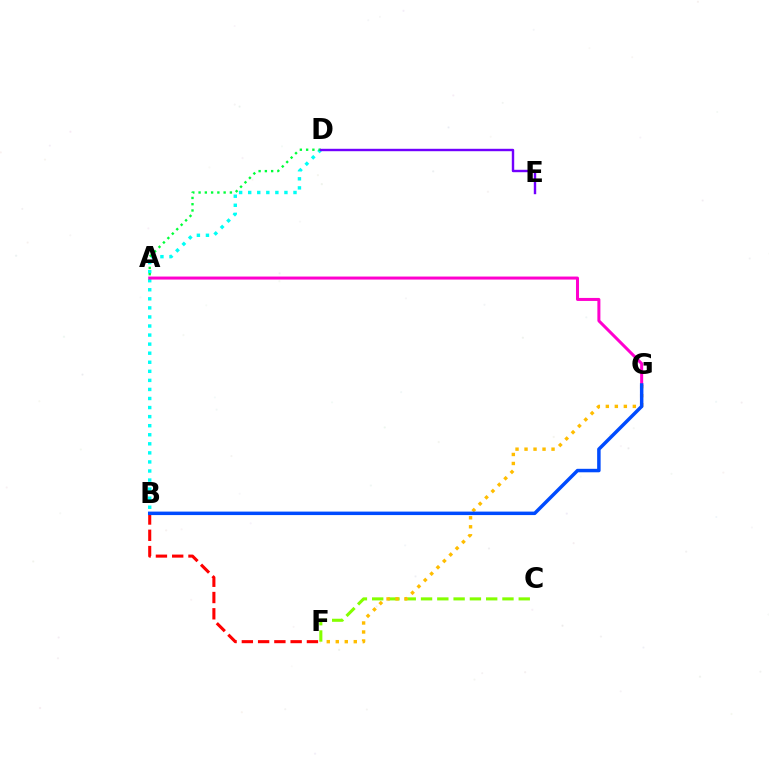{('B', 'D'): [{'color': '#00fff6', 'line_style': 'dotted', 'thickness': 2.46}], ('B', 'F'): [{'color': '#ff0000', 'line_style': 'dashed', 'thickness': 2.21}], ('A', 'G'): [{'color': '#ff00cf', 'line_style': 'solid', 'thickness': 2.17}], ('A', 'D'): [{'color': '#00ff39', 'line_style': 'dotted', 'thickness': 1.7}], ('D', 'E'): [{'color': '#7200ff', 'line_style': 'solid', 'thickness': 1.74}], ('C', 'F'): [{'color': '#84ff00', 'line_style': 'dashed', 'thickness': 2.21}], ('F', 'G'): [{'color': '#ffbd00', 'line_style': 'dotted', 'thickness': 2.45}], ('B', 'G'): [{'color': '#004bff', 'line_style': 'solid', 'thickness': 2.5}]}